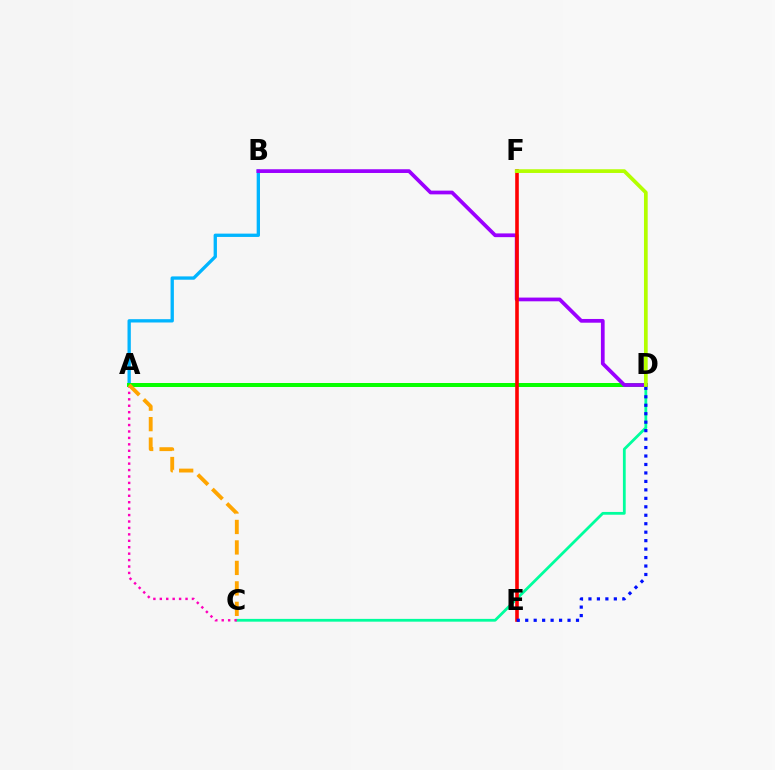{('C', 'D'): [{'color': '#00ff9d', 'line_style': 'solid', 'thickness': 2.0}], ('A', 'C'): [{'color': '#ff00bd', 'line_style': 'dotted', 'thickness': 1.75}, {'color': '#ffa500', 'line_style': 'dashed', 'thickness': 2.78}], ('A', 'B'): [{'color': '#00b5ff', 'line_style': 'solid', 'thickness': 2.39}], ('A', 'D'): [{'color': '#08ff00', 'line_style': 'solid', 'thickness': 2.87}], ('B', 'D'): [{'color': '#9b00ff', 'line_style': 'solid', 'thickness': 2.69}], ('E', 'F'): [{'color': '#ff0000', 'line_style': 'solid', 'thickness': 2.59}], ('D', 'E'): [{'color': '#0010ff', 'line_style': 'dotted', 'thickness': 2.3}], ('D', 'F'): [{'color': '#b3ff00', 'line_style': 'solid', 'thickness': 2.67}]}